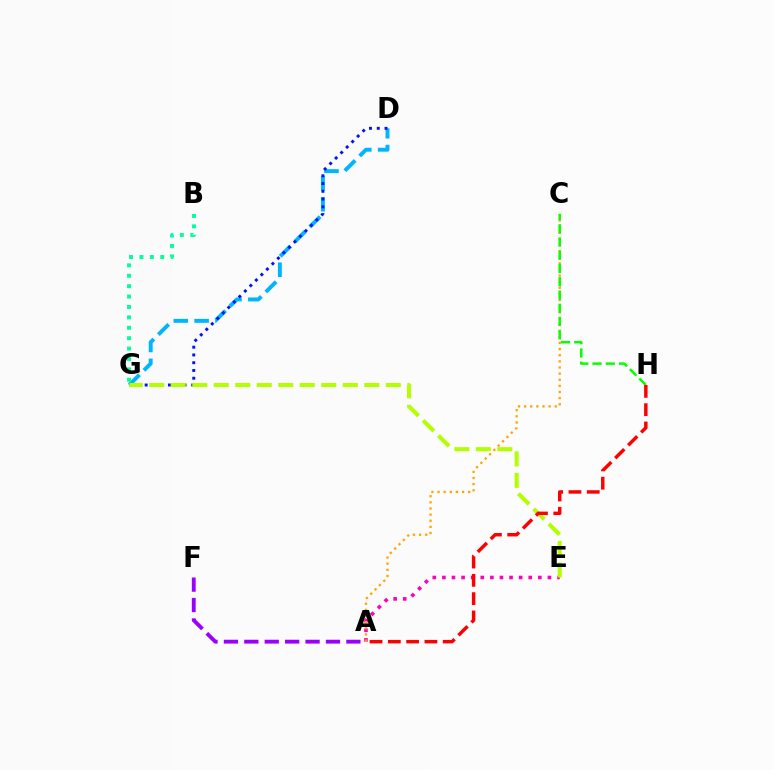{('A', 'E'): [{'color': '#ff00bd', 'line_style': 'dotted', 'thickness': 2.61}], ('D', 'G'): [{'color': '#00b5ff', 'line_style': 'dashed', 'thickness': 2.83}, {'color': '#0010ff', 'line_style': 'dotted', 'thickness': 2.11}], ('E', 'G'): [{'color': '#b3ff00', 'line_style': 'dashed', 'thickness': 2.92}], ('B', 'G'): [{'color': '#00ff9d', 'line_style': 'dotted', 'thickness': 2.83}], ('A', 'C'): [{'color': '#ffa500', 'line_style': 'dotted', 'thickness': 1.66}], ('C', 'H'): [{'color': '#08ff00', 'line_style': 'dashed', 'thickness': 1.8}], ('A', 'F'): [{'color': '#9b00ff', 'line_style': 'dashed', 'thickness': 2.77}], ('A', 'H'): [{'color': '#ff0000', 'line_style': 'dashed', 'thickness': 2.48}]}